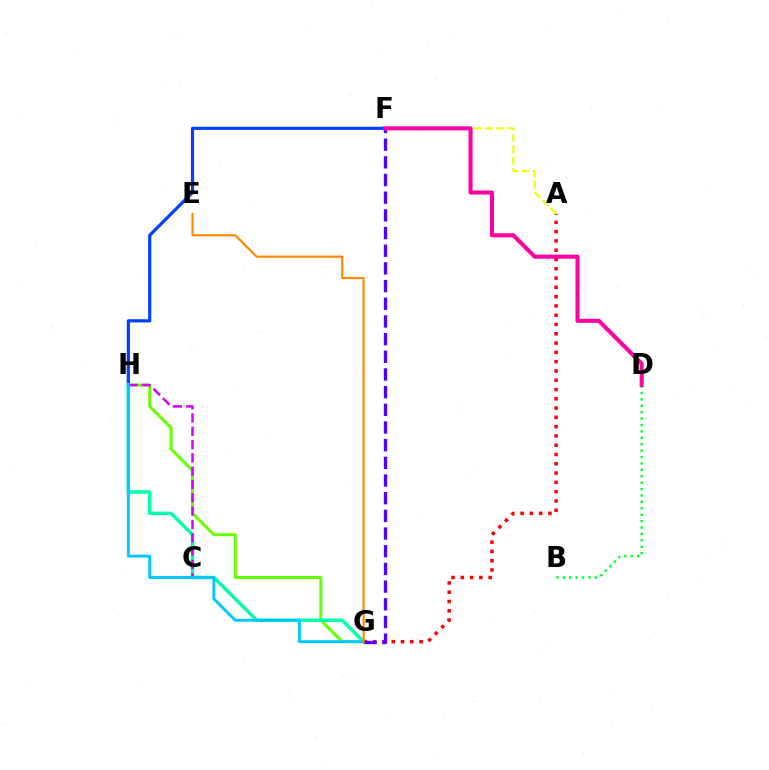{('A', 'F'): [{'color': '#eeff00', 'line_style': 'dashed', 'thickness': 1.54}], ('F', 'H'): [{'color': '#003fff', 'line_style': 'solid', 'thickness': 2.29}], ('G', 'H'): [{'color': '#66ff00', 'line_style': 'solid', 'thickness': 2.16}, {'color': '#00ffaf', 'line_style': 'solid', 'thickness': 2.5}, {'color': '#00c7ff', 'line_style': 'solid', 'thickness': 2.08}], ('C', 'H'): [{'color': '#d600ff', 'line_style': 'dashed', 'thickness': 1.81}], ('B', 'D'): [{'color': '#00ff27', 'line_style': 'dotted', 'thickness': 1.74}], ('A', 'G'): [{'color': '#ff0000', 'line_style': 'dotted', 'thickness': 2.52}], ('F', 'G'): [{'color': '#4f00ff', 'line_style': 'dashed', 'thickness': 2.4}], ('D', 'F'): [{'color': '#ff00a0', 'line_style': 'solid', 'thickness': 2.92}], ('E', 'G'): [{'color': '#ff8800', 'line_style': 'solid', 'thickness': 1.55}]}